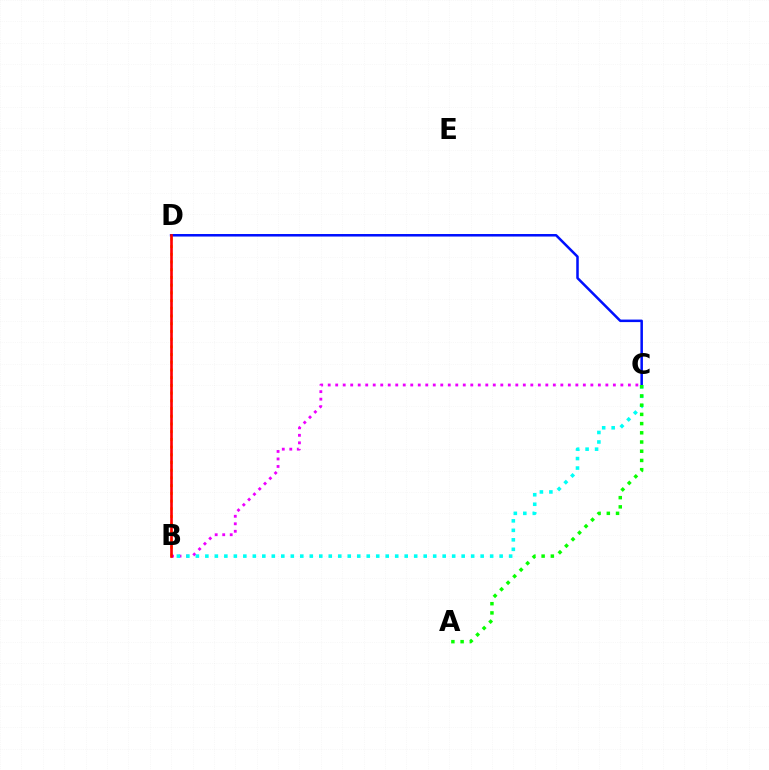{('B', 'D'): [{'color': '#fcf500', 'line_style': 'dotted', 'thickness': 2.1}, {'color': '#ff0000', 'line_style': 'solid', 'thickness': 1.9}], ('C', 'D'): [{'color': '#0010ff', 'line_style': 'solid', 'thickness': 1.82}], ('B', 'C'): [{'color': '#ee00ff', 'line_style': 'dotted', 'thickness': 2.04}, {'color': '#00fff6', 'line_style': 'dotted', 'thickness': 2.58}], ('A', 'C'): [{'color': '#08ff00', 'line_style': 'dotted', 'thickness': 2.5}]}